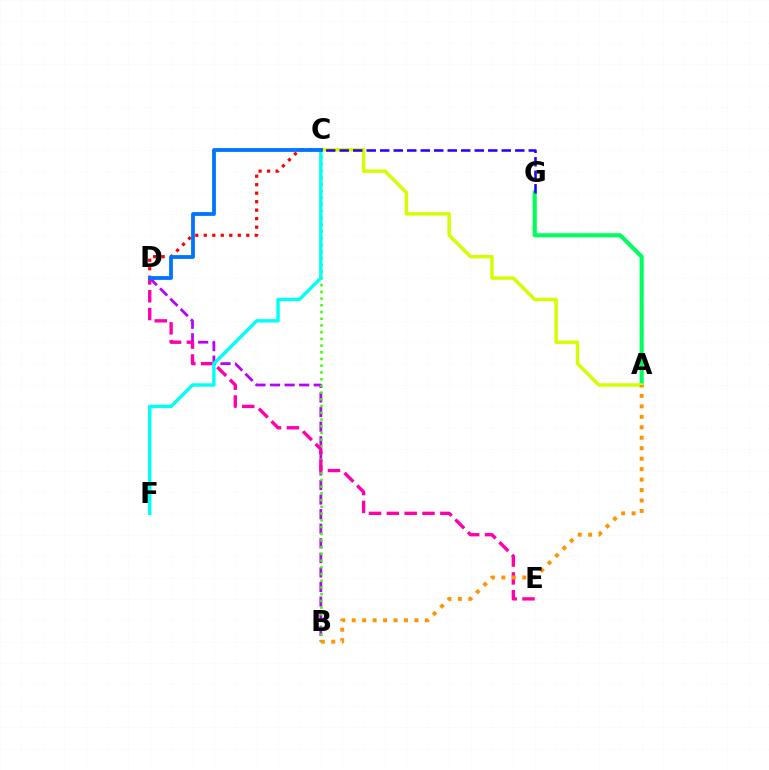{('B', 'D'): [{'color': '#b900ff', 'line_style': 'dashed', 'thickness': 1.98}], ('B', 'C'): [{'color': '#3dff00', 'line_style': 'dotted', 'thickness': 1.83}], ('D', 'E'): [{'color': '#ff00ac', 'line_style': 'dashed', 'thickness': 2.42}], ('A', 'G'): [{'color': '#00ff5c', 'line_style': 'solid', 'thickness': 2.96}], ('C', 'D'): [{'color': '#ff0000', 'line_style': 'dotted', 'thickness': 2.31}, {'color': '#0074ff', 'line_style': 'solid', 'thickness': 2.73}], ('A', 'C'): [{'color': '#d1ff00', 'line_style': 'solid', 'thickness': 2.47}], ('C', 'F'): [{'color': '#00fff6', 'line_style': 'solid', 'thickness': 2.45}], ('A', 'B'): [{'color': '#ff9400', 'line_style': 'dotted', 'thickness': 2.84}], ('C', 'G'): [{'color': '#2500ff', 'line_style': 'dashed', 'thickness': 1.83}]}